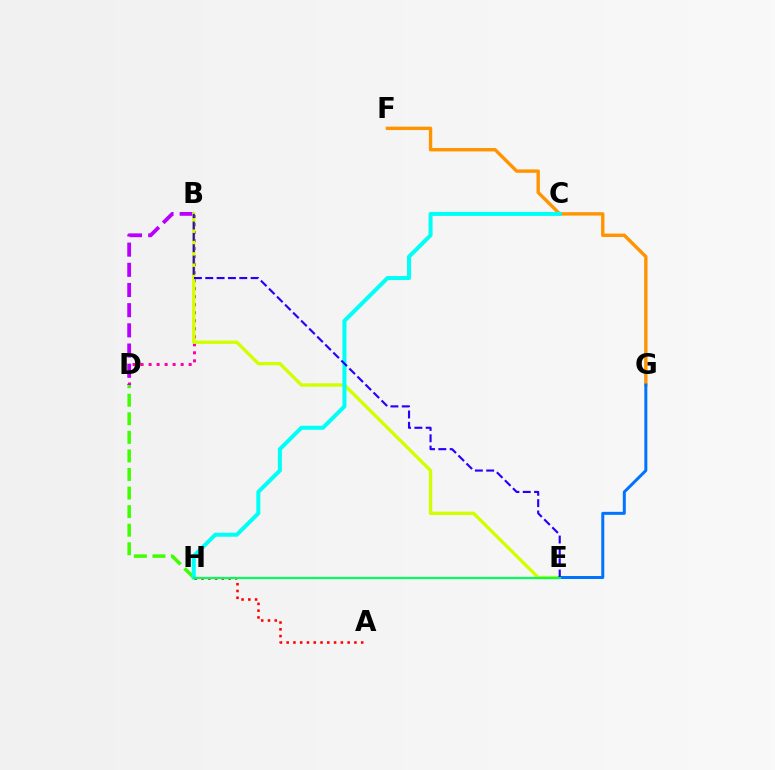{('B', 'D'): [{'color': '#ff00ac', 'line_style': 'dotted', 'thickness': 2.18}, {'color': '#b900ff', 'line_style': 'dashed', 'thickness': 2.74}], ('F', 'G'): [{'color': '#ff9400', 'line_style': 'solid', 'thickness': 2.44}], ('D', 'H'): [{'color': '#3dff00', 'line_style': 'dashed', 'thickness': 2.52}], ('B', 'E'): [{'color': '#d1ff00', 'line_style': 'solid', 'thickness': 2.4}, {'color': '#2500ff', 'line_style': 'dashed', 'thickness': 1.54}], ('C', 'H'): [{'color': '#00fff6', 'line_style': 'solid', 'thickness': 2.89}], ('E', 'G'): [{'color': '#0074ff', 'line_style': 'solid', 'thickness': 2.16}], ('A', 'H'): [{'color': '#ff0000', 'line_style': 'dotted', 'thickness': 1.84}], ('E', 'H'): [{'color': '#00ff5c', 'line_style': 'solid', 'thickness': 1.6}]}